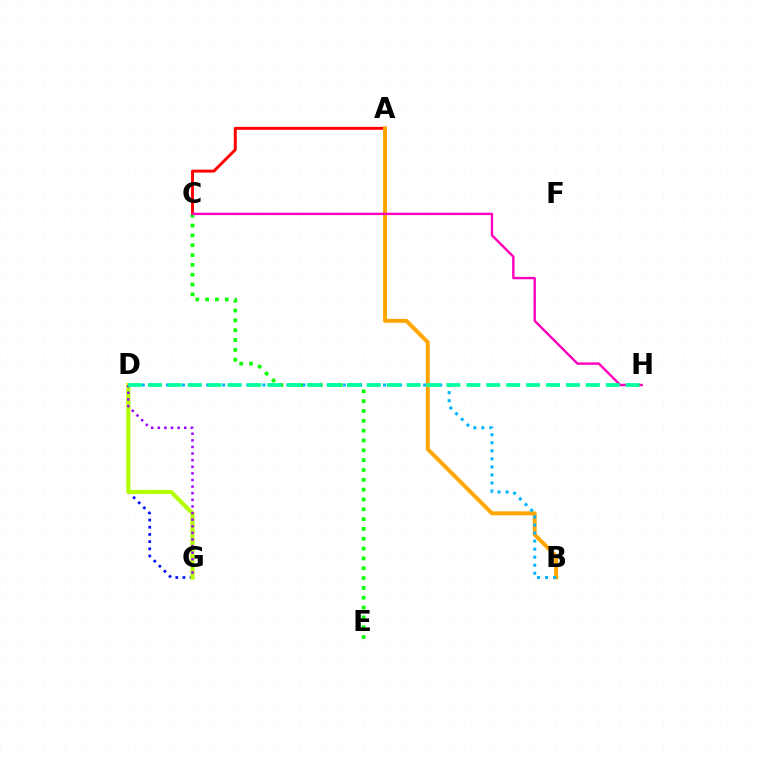{('A', 'C'): [{'color': '#ff0000', 'line_style': 'solid', 'thickness': 2.1}], ('D', 'G'): [{'color': '#0010ff', 'line_style': 'dotted', 'thickness': 1.96}, {'color': '#b3ff00', 'line_style': 'solid', 'thickness': 2.96}, {'color': '#9b00ff', 'line_style': 'dotted', 'thickness': 1.8}], ('A', 'B'): [{'color': '#ffa500', 'line_style': 'solid', 'thickness': 2.83}], ('C', 'E'): [{'color': '#08ff00', 'line_style': 'dotted', 'thickness': 2.67}], ('B', 'D'): [{'color': '#00b5ff', 'line_style': 'dotted', 'thickness': 2.18}], ('C', 'H'): [{'color': '#ff00bd', 'line_style': 'solid', 'thickness': 1.72}], ('D', 'H'): [{'color': '#00ff9d', 'line_style': 'dashed', 'thickness': 2.7}]}